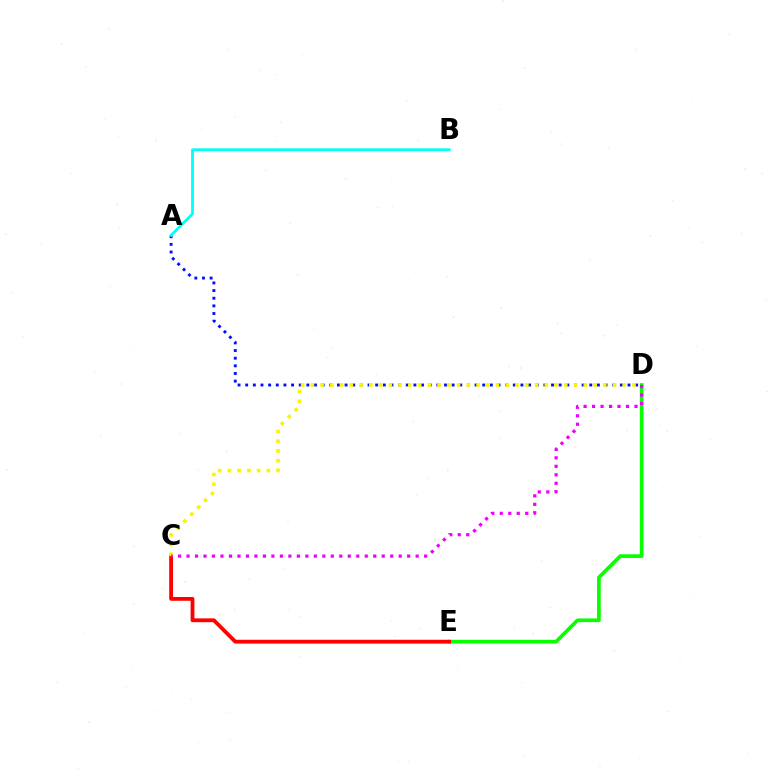{('D', 'E'): [{'color': '#08ff00', 'line_style': 'solid', 'thickness': 2.65}], ('C', 'E'): [{'color': '#ff0000', 'line_style': 'solid', 'thickness': 2.75}], ('A', 'D'): [{'color': '#0010ff', 'line_style': 'dotted', 'thickness': 2.08}], ('C', 'D'): [{'color': '#fcf500', 'line_style': 'dotted', 'thickness': 2.65}, {'color': '#ee00ff', 'line_style': 'dotted', 'thickness': 2.31}], ('A', 'B'): [{'color': '#00fff6', 'line_style': 'solid', 'thickness': 2.0}]}